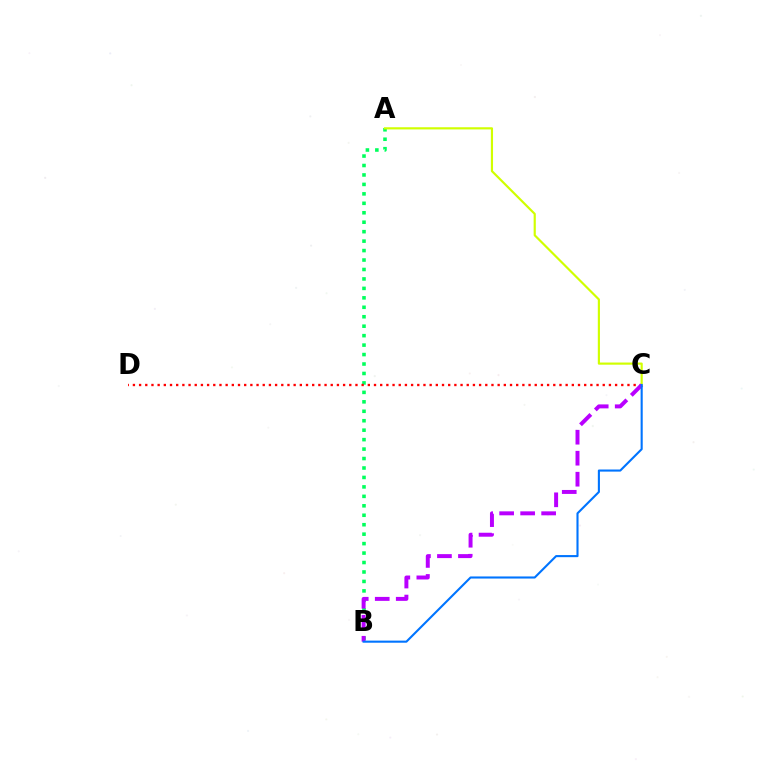{('A', 'B'): [{'color': '#00ff5c', 'line_style': 'dotted', 'thickness': 2.57}], ('C', 'D'): [{'color': '#ff0000', 'line_style': 'dotted', 'thickness': 1.68}], ('A', 'C'): [{'color': '#d1ff00', 'line_style': 'solid', 'thickness': 1.56}], ('B', 'C'): [{'color': '#b900ff', 'line_style': 'dashed', 'thickness': 2.85}, {'color': '#0074ff', 'line_style': 'solid', 'thickness': 1.51}]}